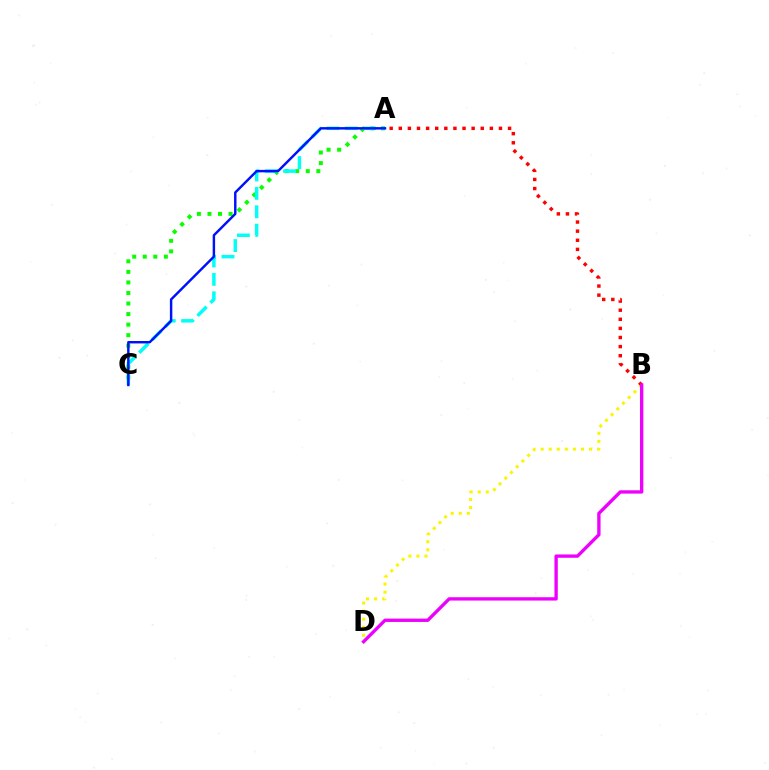{('B', 'D'): [{'color': '#fcf500', 'line_style': 'dotted', 'thickness': 2.19}, {'color': '#ee00ff', 'line_style': 'solid', 'thickness': 2.4}], ('A', 'C'): [{'color': '#08ff00', 'line_style': 'dotted', 'thickness': 2.87}, {'color': '#00fff6', 'line_style': 'dashed', 'thickness': 2.5}, {'color': '#0010ff', 'line_style': 'solid', 'thickness': 1.76}], ('A', 'B'): [{'color': '#ff0000', 'line_style': 'dotted', 'thickness': 2.47}]}